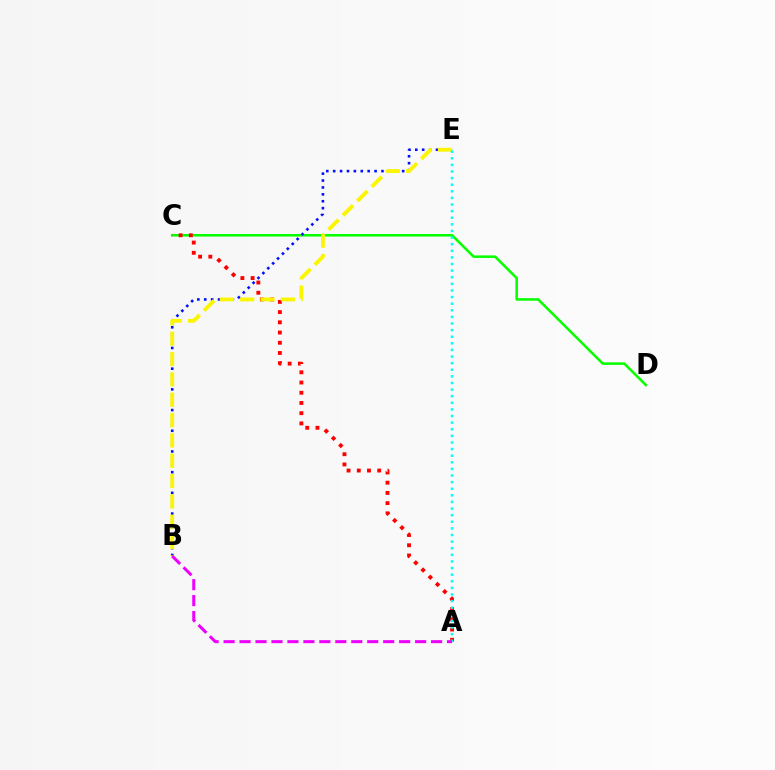{('C', 'D'): [{'color': '#08ff00', 'line_style': 'solid', 'thickness': 1.84}], ('B', 'E'): [{'color': '#0010ff', 'line_style': 'dotted', 'thickness': 1.87}, {'color': '#fcf500', 'line_style': 'dashed', 'thickness': 2.76}], ('A', 'C'): [{'color': '#ff0000', 'line_style': 'dotted', 'thickness': 2.78}], ('A', 'E'): [{'color': '#00fff6', 'line_style': 'dotted', 'thickness': 1.8}], ('A', 'B'): [{'color': '#ee00ff', 'line_style': 'dashed', 'thickness': 2.17}]}